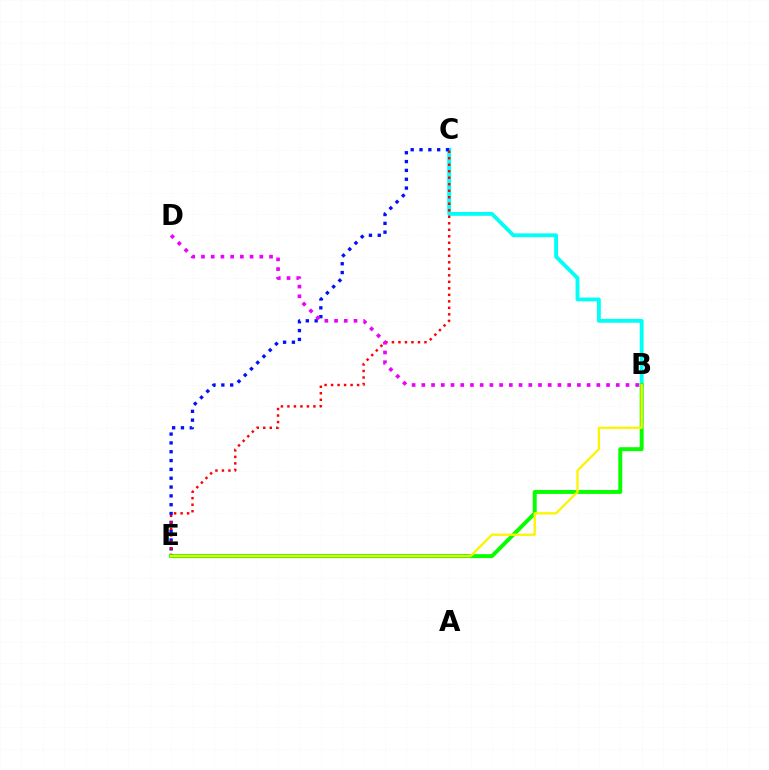{('B', 'C'): [{'color': '#00fff6', 'line_style': 'solid', 'thickness': 2.77}], ('C', 'E'): [{'color': '#0010ff', 'line_style': 'dotted', 'thickness': 2.4}, {'color': '#ff0000', 'line_style': 'dotted', 'thickness': 1.77}], ('B', 'E'): [{'color': '#08ff00', 'line_style': 'solid', 'thickness': 2.84}, {'color': '#fcf500', 'line_style': 'solid', 'thickness': 1.67}], ('B', 'D'): [{'color': '#ee00ff', 'line_style': 'dotted', 'thickness': 2.64}]}